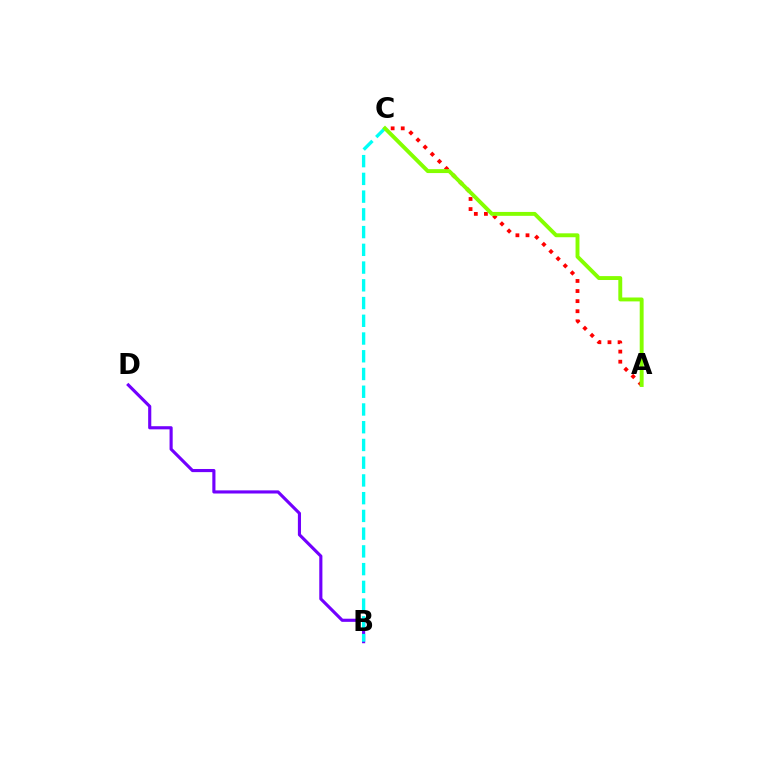{('A', 'C'): [{'color': '#ff0000', 'line_style': 'dotted', 'thickness': 2.74}, {'color': '#84ff00', 'line_style': 'solid', 'thickness': 2.81}], ('B', 'D'): [{'color': '#7200ff', 'line_style': 'solid', 'thickness': 2.25}], ('B', 'C'): [{'color': '#00fff6', 'line_style': 'dashed', 'thickness': 2.41}]}